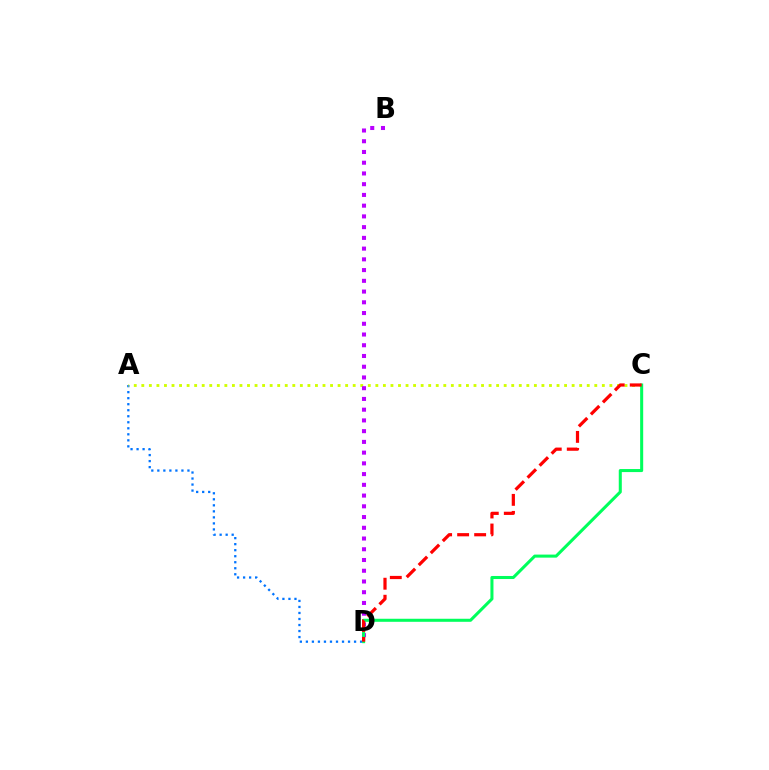{('A', 'D'): [{'color': '#0074ff', 'line_style': 'dotted', 'thickness': 1.64}], ('A', 'C'): [{'color': '#d1ff00', 'line_style': 'dotted', 'thickness': 2.05}], ('B', 'D'): [{'color': '#b900ff', 'line_style': 'dotted', 'thickness': 2.92}], ('C', 'D'): [{'color': '#00ff5c', 'line_style': 'solid', 'thickness': 2.19}, {'color': '#ff0000', 'line_style': 'dashed', 'thickness': 2.31}]}